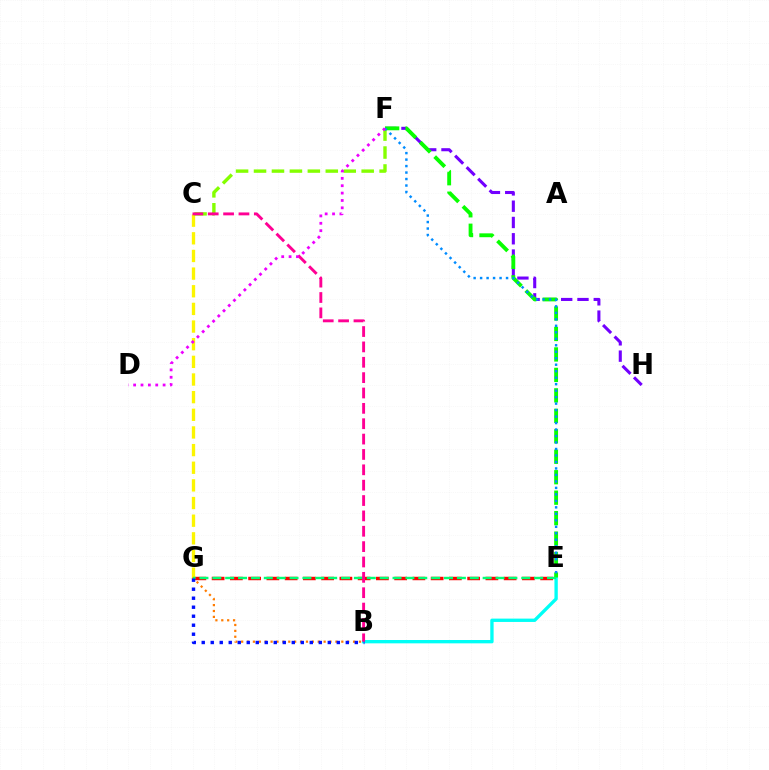{('E', 'G'): [{'color': '#ff0000', 'line_style': 'dashed', 'thickness': 2.48}, {'color': '#00ff74', 'line_style': 'dashed', 'thickness': 1.75}], ('F', 'H'): [{'color': '#7200ff', 'line_style': 'dashed', 'thickness': 2.21}], ('B', 'E'): [{'color': '#00fff6', 'line_style': 'solid', 'thickness': 2.4}], ('C', 'G'): [{'color': '#fcf500', 'line_style': 'dashed', 'thickness': 2.4}], ('B', 'G'): [{'color': '#ff7c00', 'line_style': 'dotted', 'thickness': 1.6}, {'color': '#0010ff', 'line_style': 'dotted', 'thickness': 2.45}], ('C', 'F'): [{'color': '#84ff00', 'line_style': 'dashed', 'thickness': 2.44}], ('E', 'F'): [{'color': '#08ff00', 'line_style': 'dashed', 'thickness': 2.78}, {'color': '#008cff', 'line_style': 'dotted', 'thickness': 1.76}], ('B', 'C'): [{'color': '#ff0094', 'line_style': 'dashed', 'thickness': 2.09}], ('D', 'F'): [{'color': '#ee00ff', 'line_style': 'dotted', 'thickness': 2.0}]}